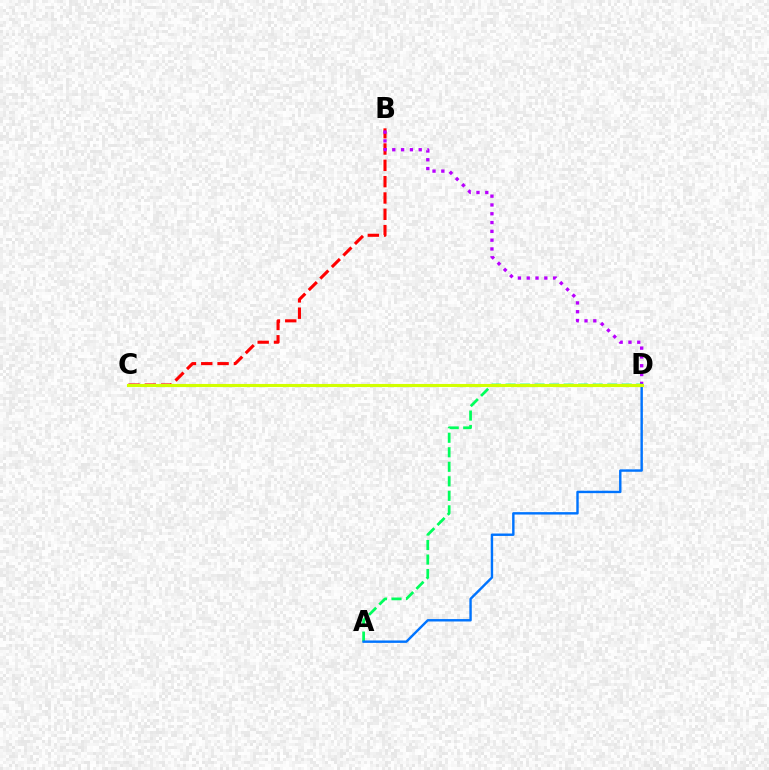{('B', 'C'): [{'color': '#ff0000', 'line_style': 'dashed', 'thickness': 2.22}], ('B', 'D'): [{'color': '#b900ff', 'line_style': 'dotted', 'thickness': 2.39}], ('A', 'D'): [{'color': '#00ff5c', 'line_style': 'dashed', 'thickness': 1.97}, {'color': '#0074ff', 'line_style': 'solid', 'thickness': 1.74}], ('C', 'D'): [{'color': '#d1ff00', 'line_style': 'solid', 'thickness': 2.23}]}